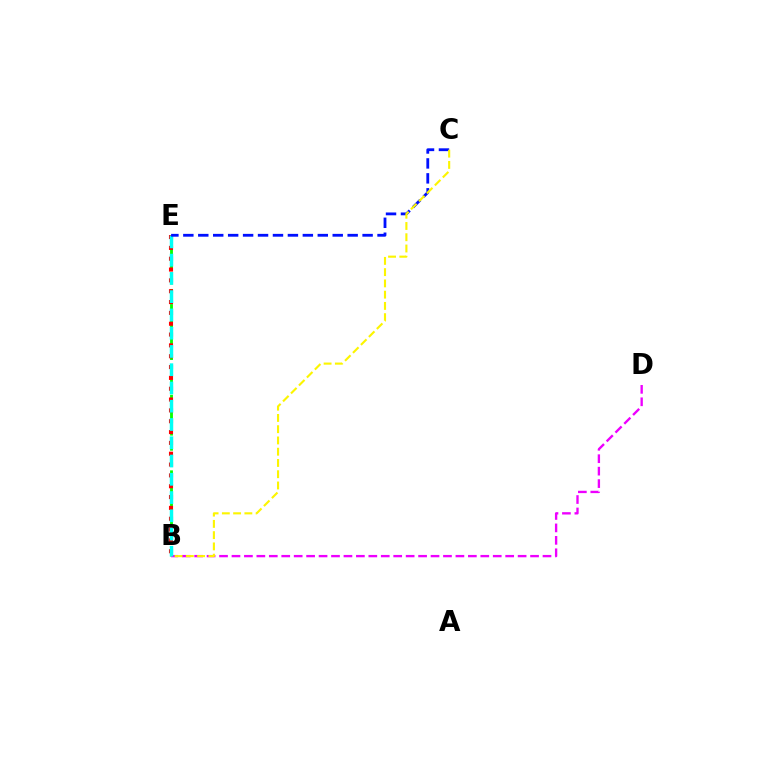{('B', 'E'): [{'color': '#08ff00', 'line_style': 'dashed', 'thickness': 2.05}, {'color': '#ff0000', 'line_style': 'dotted', 'thickness': 2.94}, {'color': '#00fff6', 'line_style': 'dashed', 'thickness': 2.48}], ('B', 'D'): [{'color': '#ee00ff', 'line_style': 'dashed', 'thickness': 1.69}], ('C', 'E'): [{'color': '#0010ff', 'line_style': 'dashed', 'thickness': 2.03}], ('B', 'C'): [{'color': '#fcf500', 'line_style': 'dashed', 'thickness': 1.53}]}